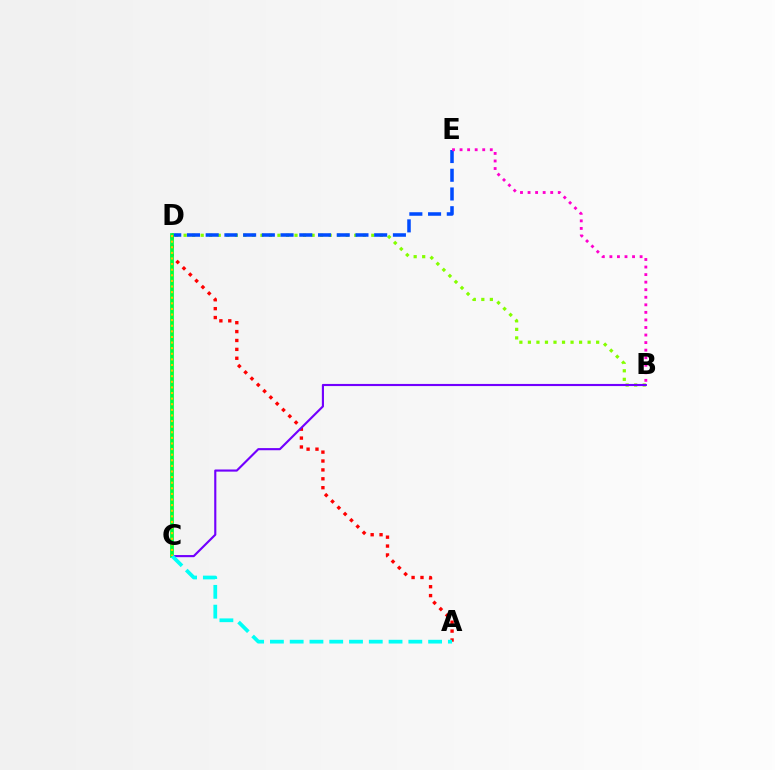{('A', 'D'): [{'color': '#ff0000', 'line_style': 'dotted', 'thickness': 2.42}], ('B', 'D'): [{'color': '#84ff00', 'line_style': 'dotted', 'thickness': 2.32}], ('D', 'E'): [{'color': '#004bff', 'line_style': 'dashed', 'thickness': 2.54}], ('B', 'E'): [{'color': '#ff00cf', 'line_style': 'dotted', 'thickness': 2.05}], ('B', 'C'): [{'color': '#7200ff', 'line_style': 'solid', 'thickness': 1.54}], ('C', 'D'): [{'color': '#00ff39', 'line_style': 'solid', 'thickness': 2.71}, {'color': '#ffbd00', 'line_style': 'dotted', 'thickness': 1.52}], ('A', 'C'): [{'color': '#00fff6', 'line_style': 'dashed', 'thickness': 2.69}]}